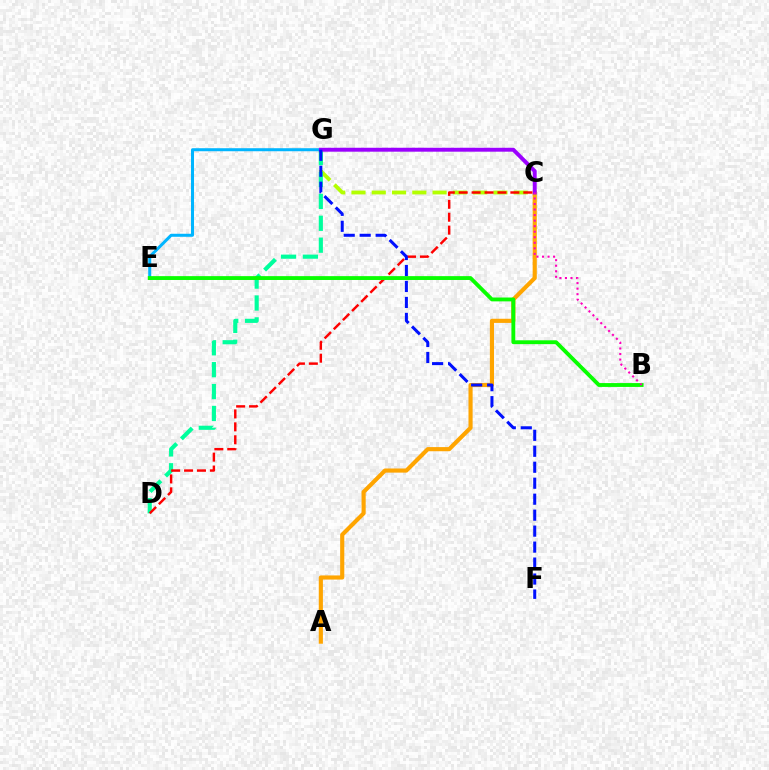{('A', 'C'): [{'color': '#ffa500', 'line_style': 'solid', 'thickness': 2.98}], ('C', 'G'): [{'color': '#b3ff00', 'line_style': 'dashed', 'thickness': 2.75}, {'color': '#9b00ff', 'line_style': 'solid', 'thickness': 2.83}], ('D', 'G'): [{'color': '#00ff9d', 'line_style': 'dashed', 'thickness': 2.97}], ('E', 'G'): [{'color': '#00b5ff', 'line_style': 'solid', 'thickness': 2.17}], ('C', 'D'): [{'color': '#ff0000', 'line_style': 'dashed', 'thickness': 1.75}], ('B', 'E'): [{'color': '#08ff00', 'line_style': 'solid', 'thickness': 2.77}], ('F', 'G'): [{'color': '#0010ff', 'line_style': 'dashed', 'thickness': 2.17}], ('B', 'C'): [{'color': '#ff00bd', 'line_style': 'dotted', 'thickness': 1.51}]}